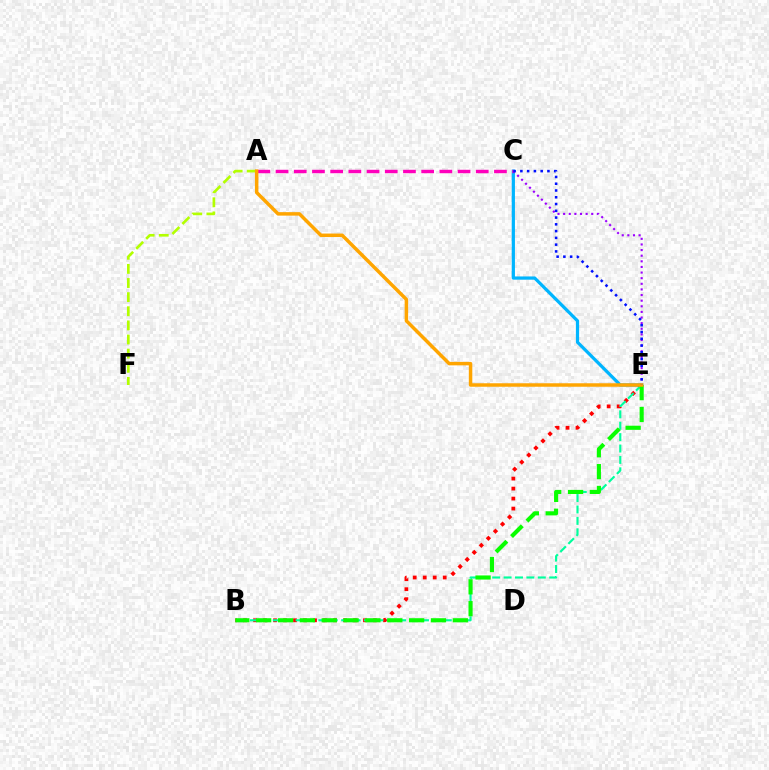{('C', 'E'): [{'color': '#00b5ff', 'line_style': 'solid', 'thickness': 2.32}, {'color': '#9b00ff', 'line_style': 'dotted', 'thickness': 1.53}, {'color': '#0010ff', 'line_style': 'dotted', 'thickness': 1.84}], ('B', 'E'): [{'color': '#ff0000', 'line_style': 'dotted', 'thickness': 2.72}, {'color': '#00ff9d', 'line_style': 'dashed', 'thickness': 1.55}, {'color': '#08ff00', 'line_style': 'dashed', 'thickness': 2.97}], ('A', 'F'): [{'color': '#b3ff00', 'line_style': 'dashed', 'thickness': 1.92}], ('A', 'C'): [{'color': '#ff00bd', 'line_style': 'dashed', 'thickness': 2.47}], ('A', 'E'): [{'color': '#ffa500', 'line_style': 'solid', 'thickness': 2.51}]}